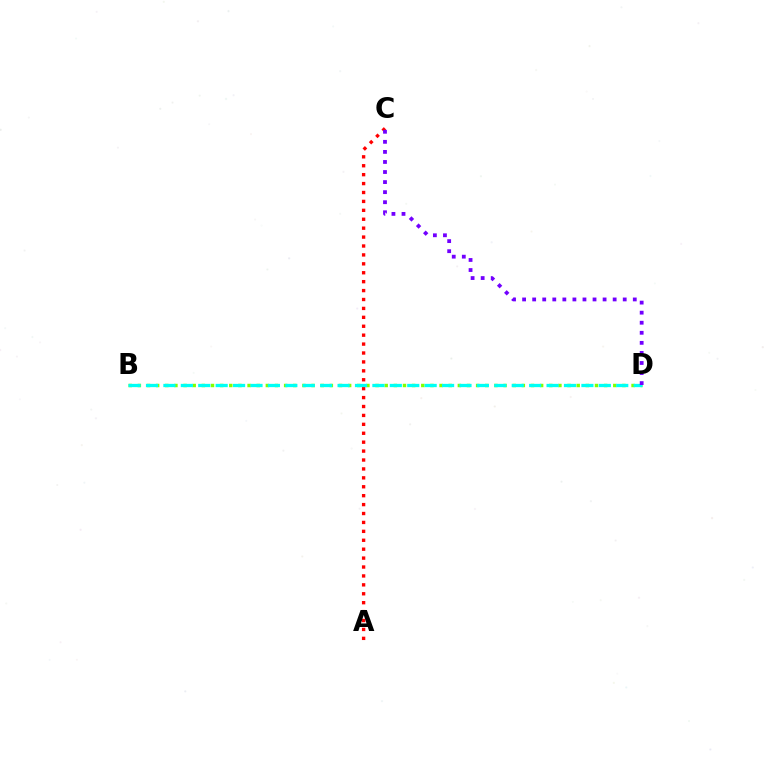{('A', 'C'): [{'color': '#ff0000', 'line_style': 'dotted', 'thickness': 2.42}], ('B', 'D'): [{'color': '#84ff00', 'line_style': 'dotted', 'thickness': 2.48}, {'color': '#00fff6', 'line_style': 'dashed', 'thickness': 2.37}], ('C', 'D'): [{'color': '#7200ff', 'line_style': 'dotted', 'thickness': 2.73}]}